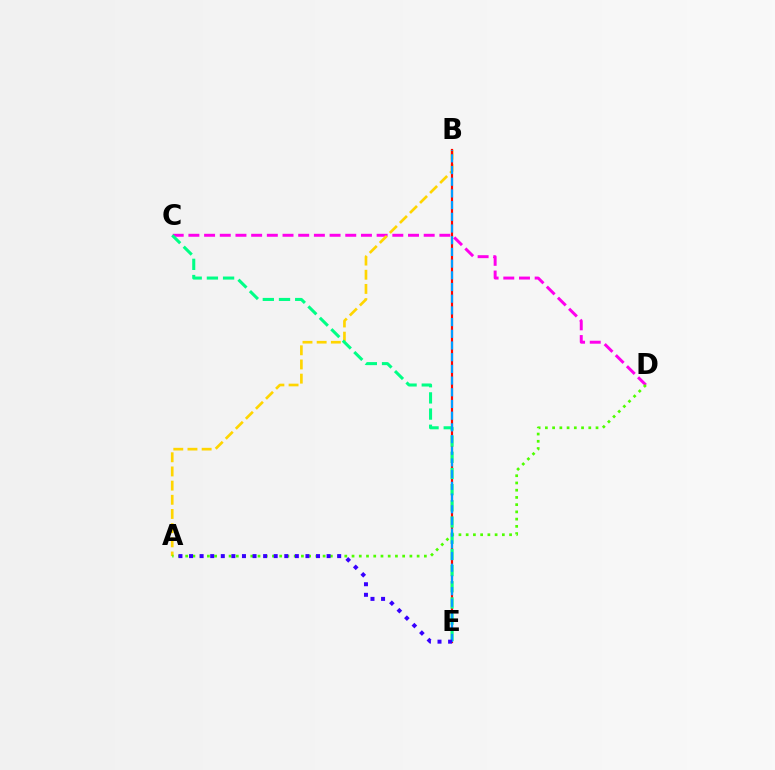{('C', 'D'): [{'color': '#ff00ed', 'line_style': 'dashed', 'thickness': 2.13}], ('A', 'B'): [{'color': '#ffd500', 'line_style': 'dashed', 'thickness': 1.93}], ('B', 'E'): [{'color': '#ff0000', 'line_style': 'solid', 'thickness': 1.56}, {'color': '#009eff', 'line_style': 'dashed', 'thickness': 1.59}], ('A', 'D'): [{'color': '#4fff00', 'line_style': 'dotted', 'thickness': 1.97}], ('C', 'E'): [{'color': '#00ff86', 'line_style': 'dashed', 'thickness': 2.2}], ('A', 'E'): [{'color': '#3700ff', 'line_style': 'dotted', 'thickness': 2.88}]}